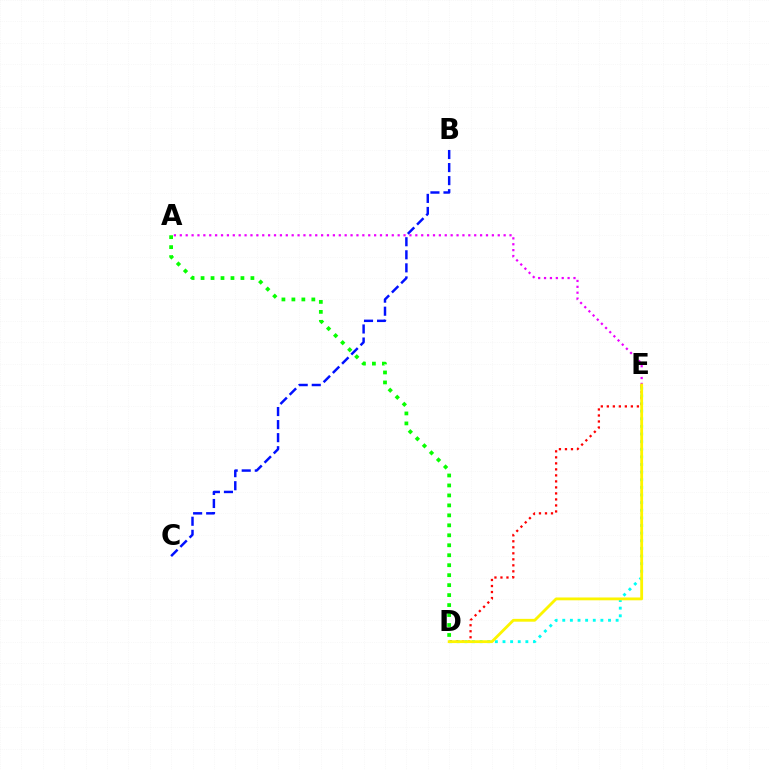{('D', 'E'): [{'color': '#00fff6', 'line_style': 'dotted', 'thickness': 2.07}, {'color': '#ff0000', 'line_style': 'dotted', 'thickness': 1.63}, {'color': '#fcf500', 'line_style': 'solid', 'thickness': 2.03}], ('A', 'E'): [{'color': '#ee00ff', 'line_style': 'dotted', 'thickness': 1.6}], ('B', 'C'): [{'color': '#0010ff', 'line_style': 'dashed', 'thickness': 1.77}], ('A', 'D'): [{'color': '#08ff00', 'line_style': 'dotted', 'thickness': 2.71}]}